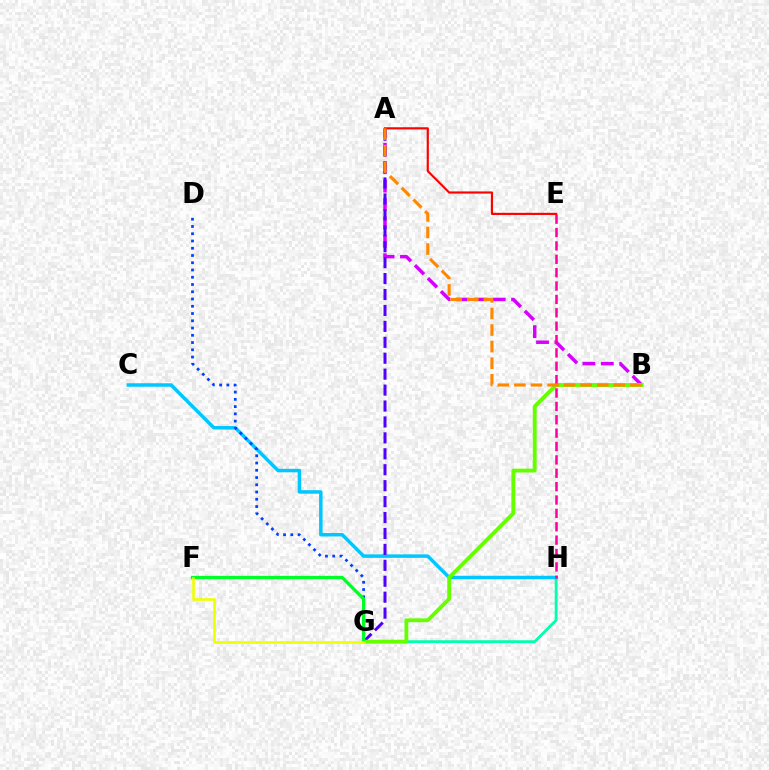{('G', 'H'): [{'color': '#00ffaf', 'line_style': 'solid', 'thickness': 2.04}], ('A', 'B'): [{'color': '#d600ff', 'line_style': 'dashed', 'thickness': 2.5}, {'color': '#ff8800', 'line_style': 'dashed', 'thickness': 2.25}], ('C', 'H'): [{'color': '#00c7ff', 'line_style': 'solid', 'thickness': 2.51}], ('A', 'G'): [{'color': '#4f00ff', 'line_style': 'dashed', 'thickness': 2.16}], ('B', 'G'): [{'color': '#66ff00', 'line_style': 'solid', 'thickness': 2.77}], ('E', 'H'): [{'color': '#ff00a0', 'line_style': 'dashed', 'thickness': 1.82}], ('A', 'E'): [{'color': '#ff0000', 'line_style': 'solid', 'thickness': 1.55}], ('D', 'G'): [{'color': '#003fff', 'line_style': 'dotted', 'thickness': 1.97}], ('F', 'G'): [{'color': '#00ff27', 'line_style': 'solid', 'thickness': 2.36}, {'color': '#eeff00', 'line_style': 'solid', 'thickness': 1.87}]}